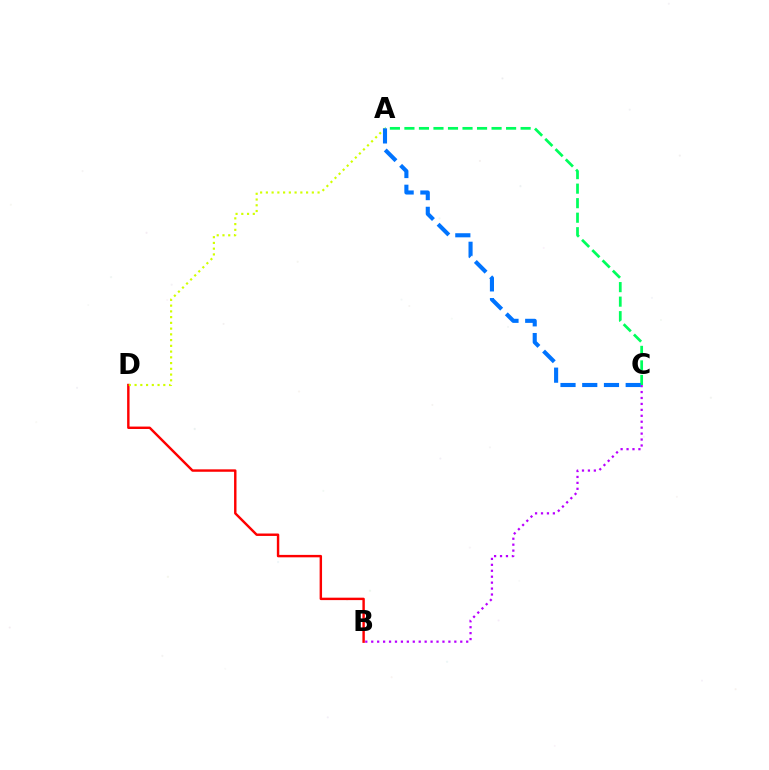{('A', 'C'): [{'color': '#00ff5c', 'line_style': 'dashed', 'thickness': 1.97}, {'color': '#0074ff', 'line_style': 'dashed', 'thickness': 2.95}], ('B', 'D'): [{'color': '#ff0000', 'line_style': 'solid', 'thickness': 1.75}], ('B', 'C'): [{'color': '#b900ff', 'line_style': 'dotted', 'thickness': 1.61}], ('A', 'D'): [{'color': '#d1ff00', 'line_style': 'dotted', 'thickness': 1.56}]}